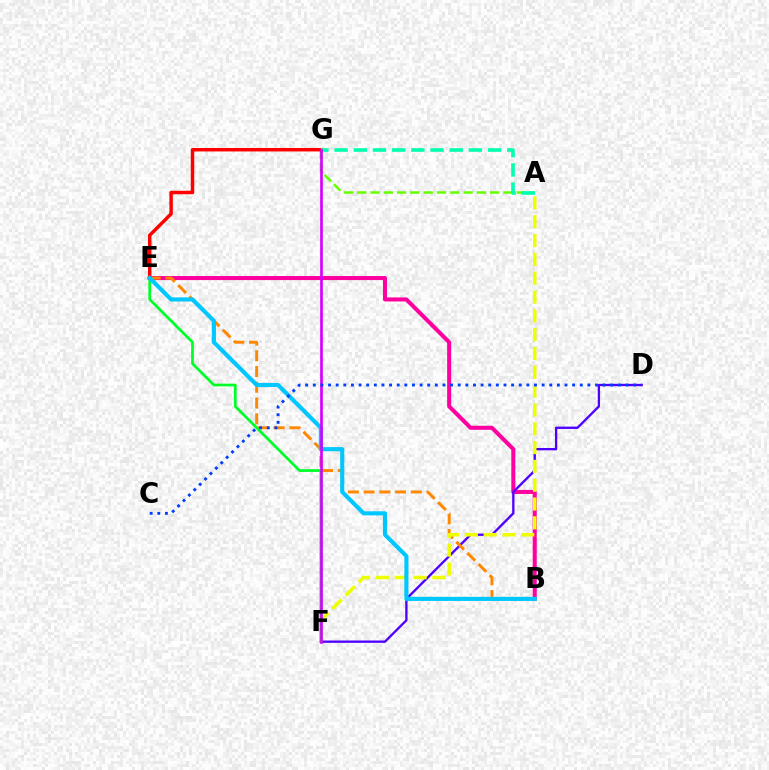{('B', 'E'): [{'color': '#ff00a0', 'line_style': 'solid', 'thickness': 2.92}, {'color': '#ff8800', 'line_style': 'dashed', 'thickness': 2.14}, {'color': '#00c7ff', 'line_style': 'solid', 'thickness': 2.96}], ('D', 'F'): [{'color': '#4f00ff', 'line_style': 'solid', 'thickness': 1.68}], ('A', 'G'): [{'color': '#66ff00', 'line_style': 'dashed', 'thickness': 1.81}, {'color': '#00ffaf', 'line_style': 'dashed', 'thickness': 2.61}], ('A', 'F'): [{'color': '#eeff00', 'line_style': 'dashed', 'thickness': 2.56}], ('E', 'F'): [{'color': '#00ff27', 'line_style': 'solid', 'thickness': 1.97}], ('E', 'G'): [{'color': '#ff0000', 'line_style': 'solid', 'thickness': 2.49}], ('F', 'G'): [{'color': '#d600ff', 'line_style': 'solid', 'thickness': 1.92}], ('C', 'D'): [{'color': '#003fff', 'line_style': 'dotted', 'thickness': 2.07}]}